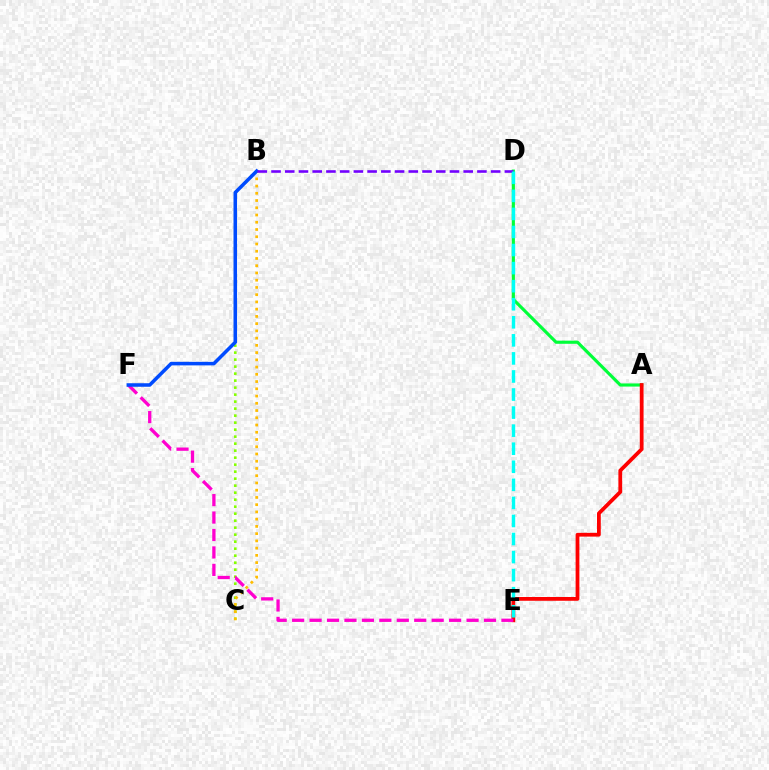{('A', 'D'): [{'color': '#00ff39', 'line_style': 'solid', 'thickness': 2.26}], ('A', 'E'): [{'color': '#ff0000', 'line_style': 'solid', 'thickness': 2.72}], ('B', 'C'): [{'color': '#84ff00', 'line_style': 'dotted', 'thickness': 1.9}, {'color': '#ffbd00', 'line_style': 'dotted', 'thickness': 1.97}], ('E', 'F'): [{'color': '#ff00cf', 'line_style': 'dashed', 'thickness': 2.37}], ('B', 'F'): [{'color': '#004bff', 'line_style': 'solid', 'thickness': 2.55}], ('B', 'D'): [{'color': '#7200ff', 'line_style': 'dashed', 'thickness': 1.86}], ('D', 'E'): [{'color': '#00fff6', 'line_style': 'dashed', 'thickness': 2.45}]}